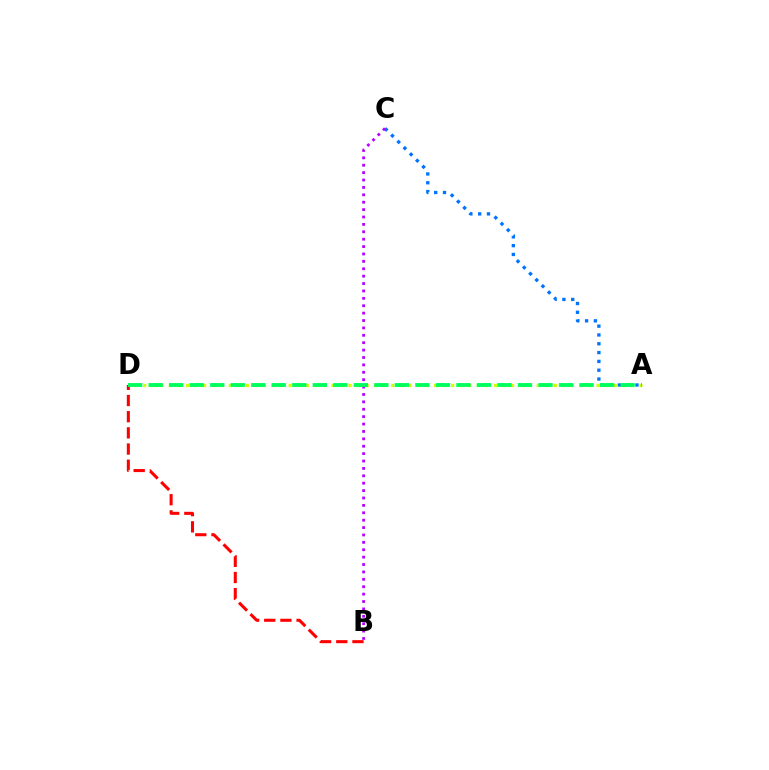{('A', 'C'): [{'color': '#0074ff', 'line_style': 'dotted', 'thickness': 2.39}], ('A', 'D'): [{'color': '#d1ff00', 'line_style': 'dotted', 'thickness': 2.32}, {'color': '#00ff5c', 'line_style': 'dashed', 'thickness': 2.79}], ('B', 'C'): [{'color': '#b900ff', 'line_style': 'dotted', 'thickness': 2.01}], ('B', 'D'): [{'color': '#ff0000', 'line_style': 'dashed', 'thickness': 2.2}]}